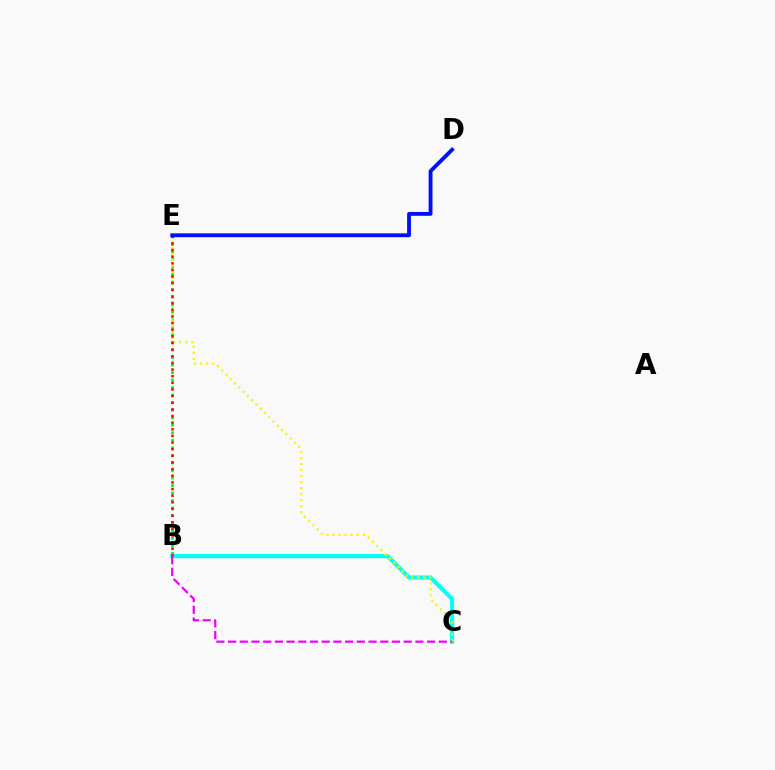{('B', 'E'): [{'color': '#08ff00', 'line_style': 'dotted', 'thickness': 2.05}, {'color': '#ff0000', 'line_style': 'dotted', 'thickness': 1.8}], ('B', 'C'): [{'color': '#00fff6', 'line_style': 'solid', 'thickness': 2.95}, {'color': '#ee00ff', 'line_style': 'dashed', 'thickness': 1.59}], ('C', 'E'): [{'color': '#fcf500', 'line_style': 'dotted', 'thickness': 1.64}], ('D', 'E'): [{'color': '#0010ff', 'line_style': 'solid', 'thickness': 2.77}]}